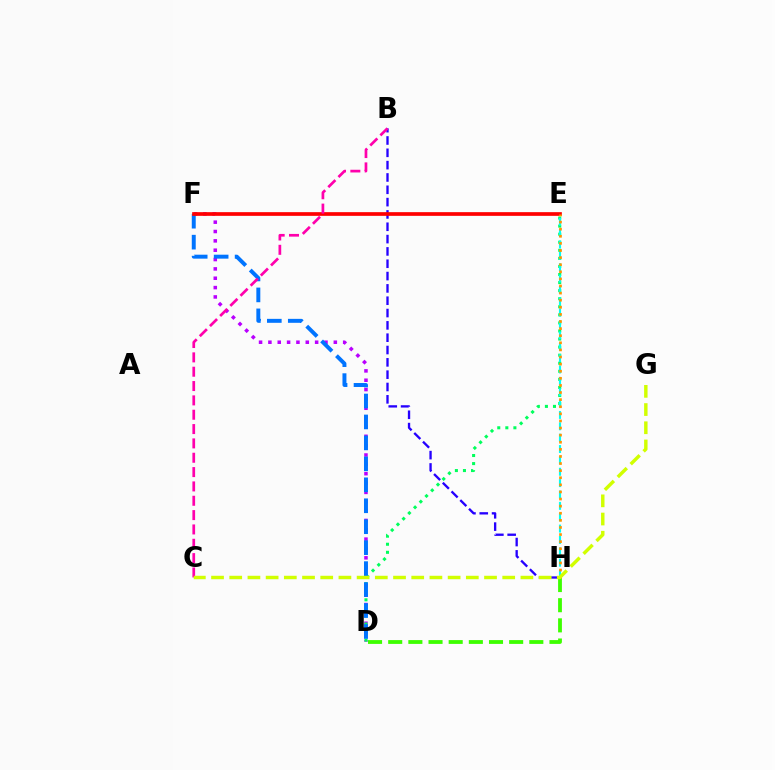{('D', 'F'): [{'color': '#b900ff', 'line_style': 'dotted', 'thickness': 2.54}, {'color': '#0074ff', 'line_style': 'dashed', 'thickness': 2.85}], ('D', 'E'): [{'color': '#00ff5c', 'line_style': 'dotted', 'thickness': 2.19}], ('B', 'H'): [{'color': '#2500ff', 'line_style': 'dashed', 'thickness': 1.67}], ('E', 'H'): [{'color': '#00fff6', 'line_style': 'dashed', 'thickness': 1.54}, {'color': '#ff9400', 'line_style': 'dotted', 'thickness': 1.93}], ('E', 'F'): [{'color': '#ff0000', 'line_style': 'solid', 'thickness': 2.66}], ('B', 'C'): [{'color': '#ff00ac', 'line_style': 'dashed', 'thickness': 1.95}], ('D', 'H'): [{'color': '#3dff00', 'line_style': 'dashed', 'thickness': 2.74}], ('C', 'G'): [{'color': '#d1ff00', 'line_style': 'dashed', 'thickness': 2.47}]}